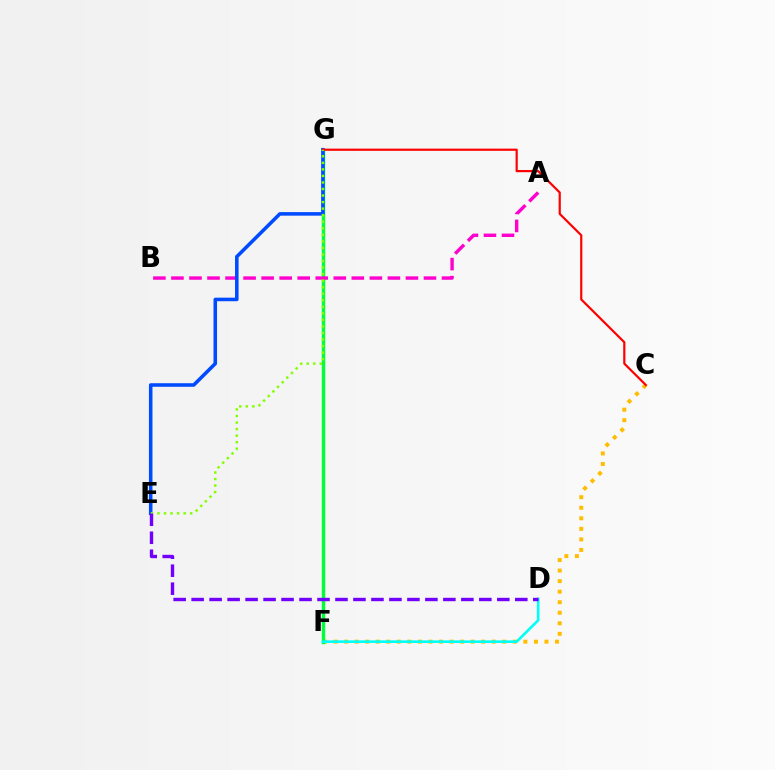{('C', 'F'): [{'color': '#ffbd00', 'line_style': 'dotted', 'thickness': 2.86}], ('F', 'G'): [{'color': '#00ff39', 'line_style': 'solid', 'thickness': 2.46}], ('A', 'B'): [{'color': '#ff00cf', 'line_style': 'dashed', 'thickness': 2.45}], ('E', 'G'): [{'color': '#004bff', 'line_style': 'solid', 'thickness': 2.56}, {'color': '#84ff00', 'line_style': 'dotted', 'thickness': 1.78}], ('D', 'F'): [{'color': '#00fff6', 'line_style': 'solid', 'thickness': 1.89}], ('C', 'G'): [{'color': '#ff0000', 'line_style': 'solid', 'thickness': 1.58}], ('D', 'E'): [{'color': '#7200ff', 'line_style': 'dashed', 'thickness': 2.44}]}